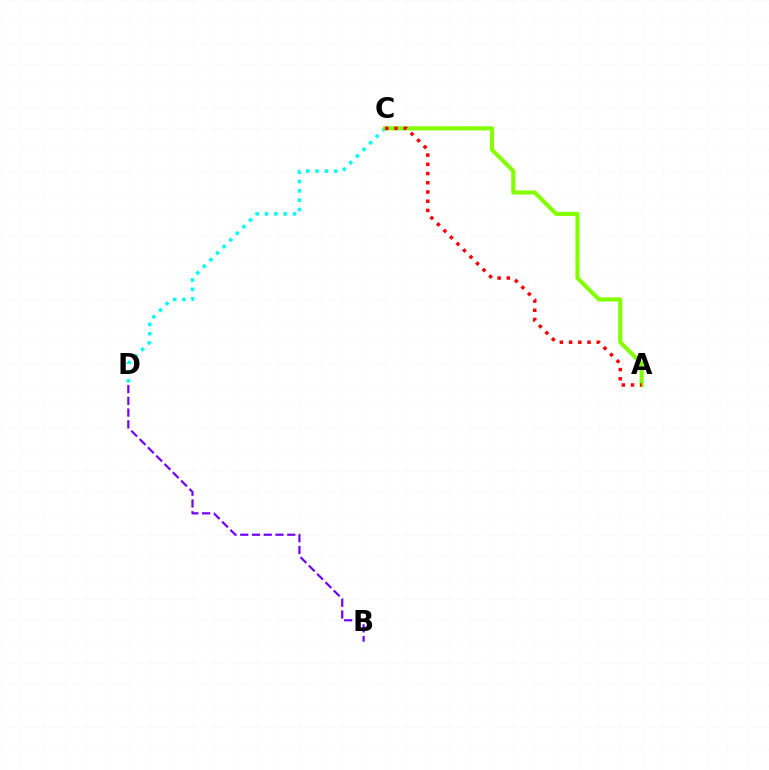{('C', 'D'): [{'color': '#00fff6', 'line_style': 'dotted', 'thickness': 2.53}], ('A', 'C'): [{'color': '#84ff00', 'line_style': 'solid', 'thickness': 2.97}, {'color': '#ff0000', 'line_style': 'dotted', 'thickness': 2.5}], ('B', 'D'): [{'color': '#7200ff', 'line_style': 'dashed', 'thickness': 1.6}]}